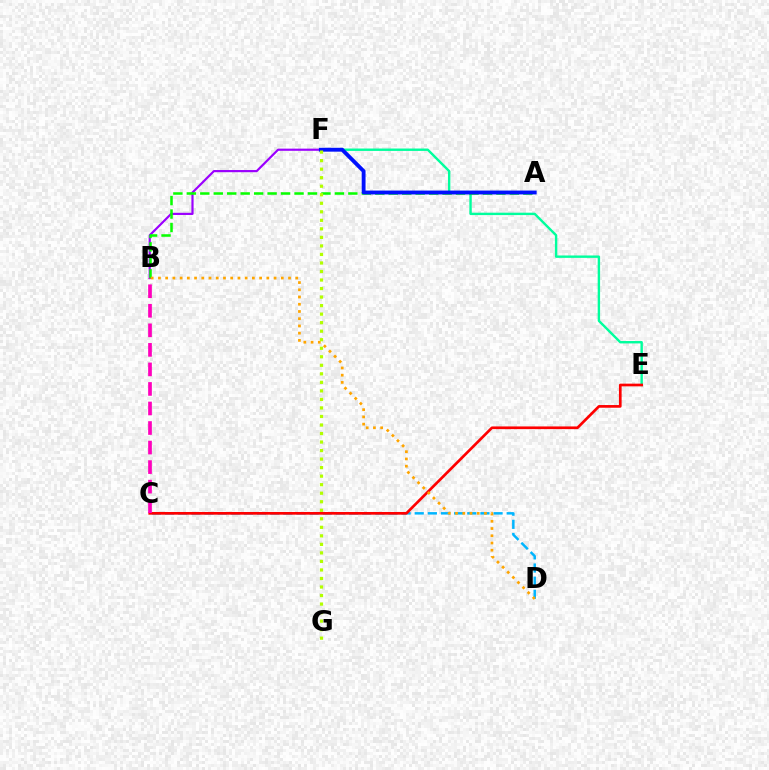{('C', 'D'): [{'color': '#00b5ff', 'line_style': 'dashed', 'thickness': 1.78}], ('B', 'F'): [{'color': '#9b00ff', 'line_style': 'solid', 'thickness': 1.57}], ('E', 'F'): [{'color': '#00ff9d', 'line_style': 'solid', 'thickness': 1.73}], ('A', 'B'): [{'color': '#08ff00', 'line_style': 'dashed', 'thickness': 1.83}], ('A', 'F'): [{'color': '#0010ff', 'line_style': 'solid', 'thickness': 2.78}], ('C', 'E'): [{'color': '#ff0000', 'line_style': 'solid', 'thickness': 1.94}], ('B', 'C'): [{'color': '#ff00bd', 'line_style': 'dashed', 'thickness': 2.65}], ('B', 'D'): [{'color': '#ffa500', 'line_style': 'dotted', 'thickness': 1.96}], ('F', 'G'): [{'color': '#b3ff00', 'line_style': 'dotted', 'thickness': 2.32}]}